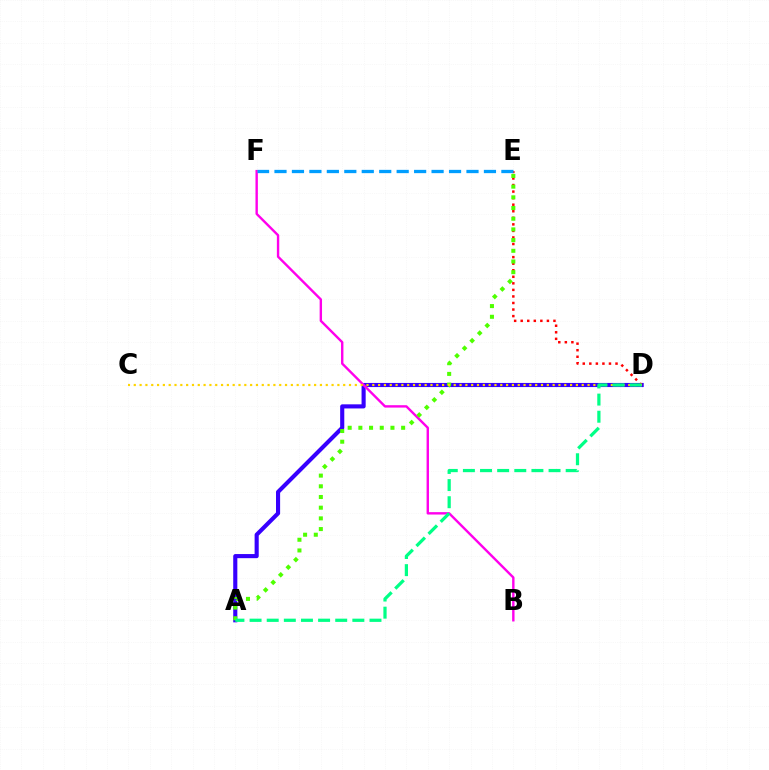{('A', 'D'): [{'color': '#3700ff', 'line_style': 'solid', 'thickness': 2.96}, {'color': '#00ff86', 'line_style': 'dashed', 'thickness': 2.33}], ('B', 'F'): [{'color': '#ff00ed', 'line_style': 'solid', 'thickness': 1.72}], ('D', 'E'): [{'color': '#ff0000', 'line_style': 'dotted', 'thickness': 1.78}], ('A', 'E'): [{'color': '#4fff00', 'line_style': 'dotted', 'thickness': 2.9}], ('C', 'D'): [{'color': '#ffd500', 'line_style': 'dotted', 'thickness': 1.58}], ('E', 'F'): [{'color': '#009eff', 'line_style': 'dashed', 'thickness': 2.37}]}